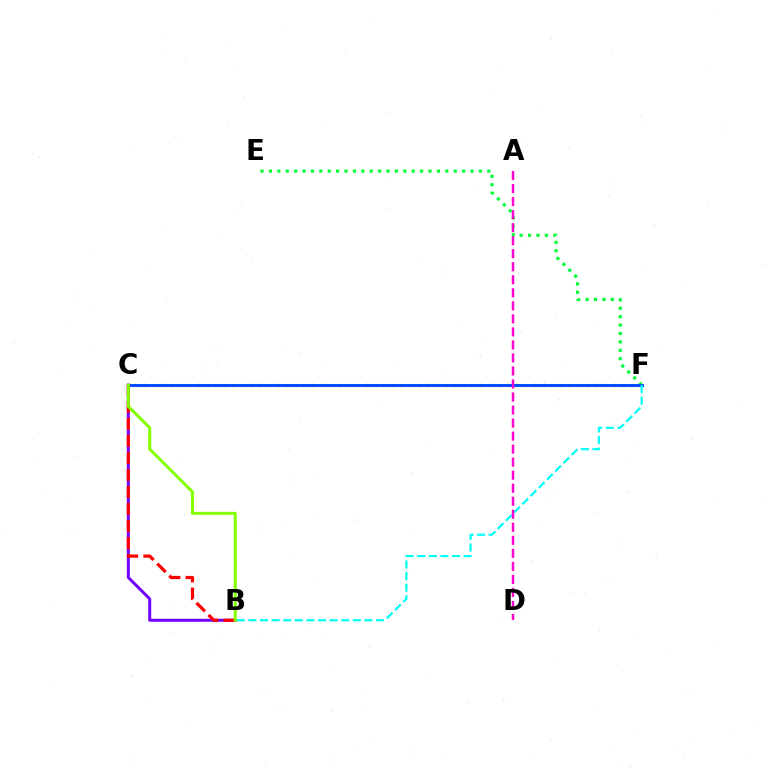{('B', 'C'): [{'color': '#7200ff', 'line_style': 'solid', 'thickness': 2.15}, {'color': '#ff0000', 'line_style': 'dashed', 'thickness': 2.31}, {'color': '#84ff00', 'line_style': 'solid', 'thickness': 2.18}], ('E', 'F'): [{'color': '#00ff39', 'line_style': 'dotted', 'thickness': 2.28}], ('C', 'F'): [{'color': '#ffbd00', 'line_style': 'dotted', 'thickness': 2.4}, {'color': '#004bff', 'line_style': 'solid', 'thickness': 2.1}], ('B', 'F'): [{'color': '#00fff6', 'line_style': 'dashed', 'thickness': 1.58}], ('A', 'D'): [{'color': '#ff00cf', 'line_style': 'dashed', 'thickness': 1.77}]}